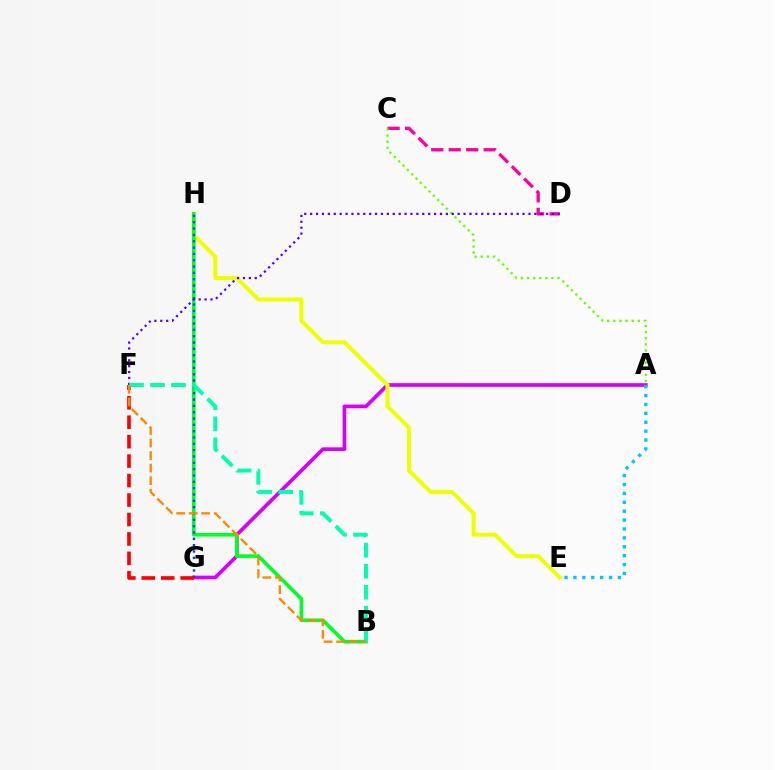{('A', 'G'): [{'color': '#d600ff', 'line_style': 'solid', 'thickness': 2.65}], ('C', 'D'): [{'color': '#ff00a0', 'line_style': 'dashed', 'thickness': 2.38}], ('A', 'C'): [{'color': '#66ff00', 'line_style': 'dotted', 'thickness': 1.66}], ('E', 'H'): [{'color': '#eeff00', 'line_style': 'solid', 'thickness': 2.87}], ('B', 'H'): [{'color': '#00ff27', 'line_style': 'solid', 'thickness': 2.61}], ('G', 'H'): [{'color': '#003fff', 'line_style': 'dotted', 'thickness': 1.72}], ('D', 'F'): [{'color': '#4f00ff', 'line_style': 'dotted', 'thickness': 1.6}], ('F', 'G'): [{'color': '#ff0000', 'line_style': 'dashed', 'thickness': 2.64}], ('B', 'F'): [{'color': '#00ffaf', 'line_style': 'dashed', 'thickness': 2.85}, {'color': '#ff8800', 'line_style': 'dashed', 'thickness': 1.7}], ('A', 'E'): [{'color': '#00c7ff', 'line_style': 'dotted', 'thickness': 2.42}]}